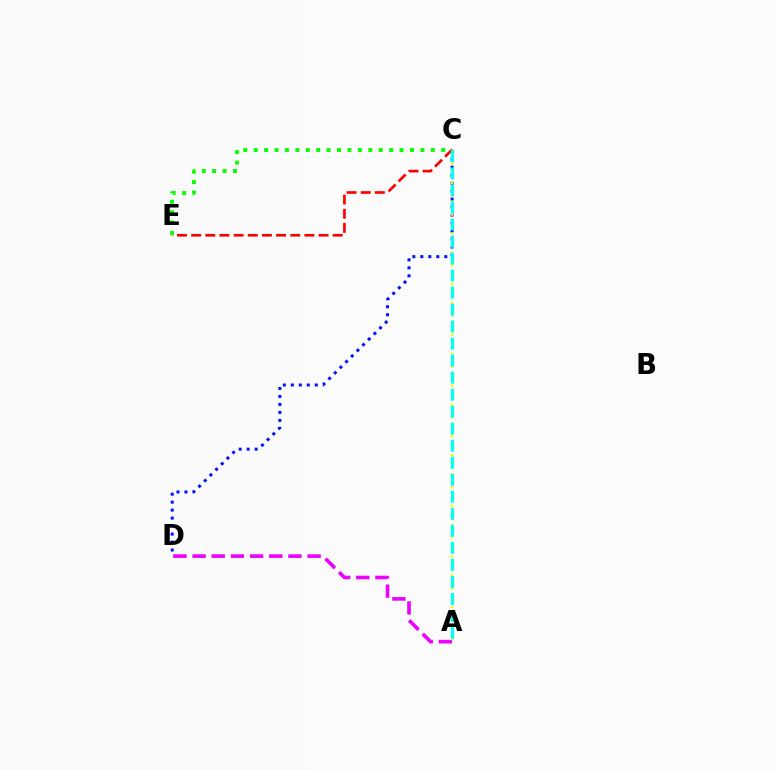{('C', 'D'): [{'color': '#0010ff', 'line_style': 'dotted', 'thickness': 2.17}], ('A', 'D'): [{'color': '#ee00ff', 'line_style': 'dashed', 'thickness': 2.6}], ('C', 'E'): [{'color': '#ff0000', 'line_style': 'dashed', 'thickness': 1.92}, {'color': '#08ff00', 'line_style': 'dotted', 'thickness': 2.83}], ('A', 'C'): [{'color': '#fcf500', 'line_style': 'dotted', 'thickness': 1.72}, {'color': '#00fff6', 'line_style': 'dashed', 'thickness': 2.31}]}